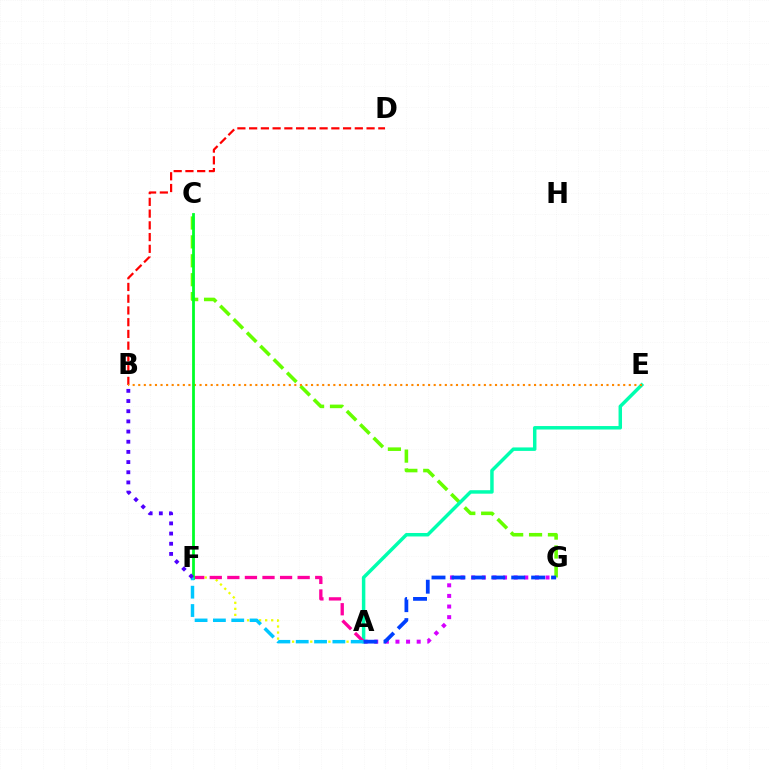{('A', 'G'): [{'color': '#d600ff', 'line_style': 'dotted', 'thickness': 2.88}, {'color': '#003fff', 'line_style': 'dashed', 'thickness': 2.71}], ('B', 'D'): [{'color': '#ff0000', 'line_style': 'dashed', 'thickness': 1.6}], ('C', 'G'): [{'color': '#66ff00', 'line_style': 'dashed', 'thickness': 2.57}], ('A', 'F'): [{'color': '#eeff00', 'line_style': 'dotted', 'thickness': 1.64}, {'color': '#ff00a0', 'line_style': 'dashed', 'thickness': 2.39}, {'color': '#00c7ff', 'line_style': 'dashed', 'thickness': 2.49}], ('A', 'E'): [{'color': '#00ffaf', 'line_style': 'solid', 'thickness': 2.5}], ('B', 'E'): [{'color': '#ff8800', 'line_style': 'dotted', 'thickness': 1.51}], ('C', 'F'): [{'color': '#00ff27', 'line_style': 'solid', 'thickness': 2.0}], ('B', 'F'): [{'color': '#4f00ff', 'line_style': 'dotted', 'thickness': 2.76}]}